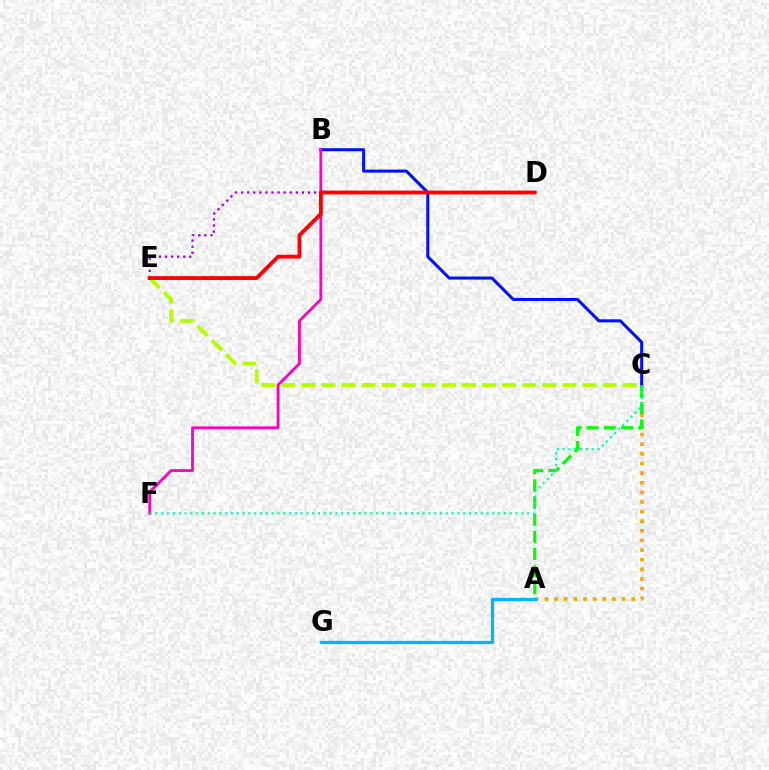{('A', 'C'): [{'color': '#ffa500', 'line_style': 'dotted', 'thickness': 2.62}, {'color': '#08ff00', 'line_style': 'dashed', 'thickness': 2.33}], ('B', 'C'): [{'color': '#0010ff', 'line_style': 'solid', 'thickness': 2.18}], ('B', 'F'): [{'color': '#ff00bd', 'line_style': 'solid', 'thickness': 2.01}], ('C', 'E'): [{'color': '#b3ff00', 'line_style': 'dashed', 'thickness': 2.73}], ('D', 'E'): [{'color': '#9b00ff', 'line_style': 'dotted', 'thickness': 1.65}, {'color': '#ff0000', 'line_style': 'solid', 'thickness': 2.76}], ('C', 'F'): [{'color': '#00ff9d', 'line_style': 'dotted', 'thickness': 1.58}], ('A', 'G'): [{'color': '#00b5ff', 'line_style': 'solid', 'thickness': 2.35}]}